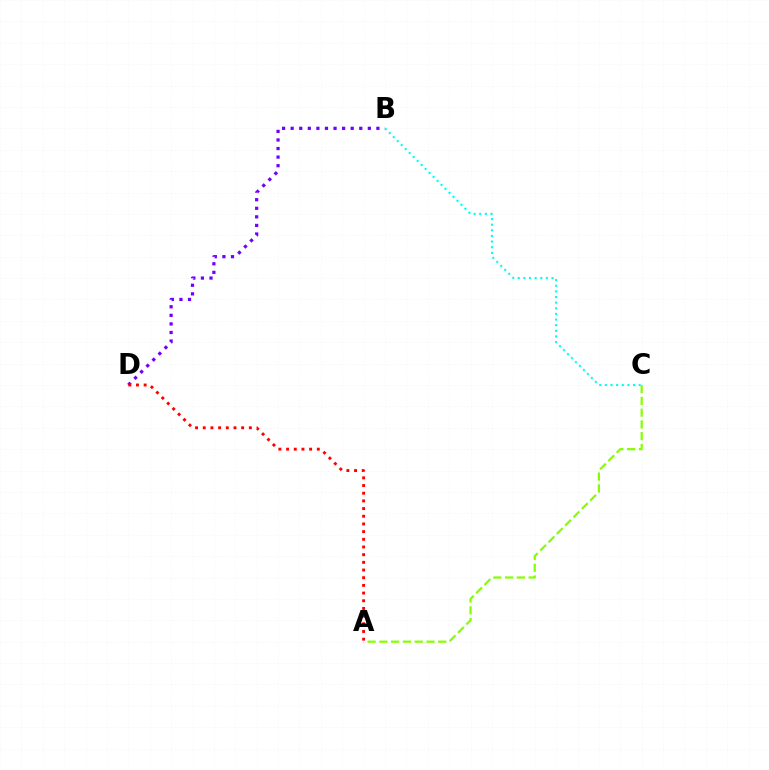{('B', 'C'): [{'color': '#00fff6', 'line_style': 'dotted', 'thickness': 1.53}], ('B', 'D'): [{'color': '#7200ff', 'line_style': 'dotted', 'thickness': 2.33}], ('A', 'D'): [{'color': '#ff0000', 'line_style': 'dotted', 'thickness': 2.09}], ('A', 'C'): [{'color': '#84ff00', 'line_style': 'dashed', 'thickness': 1.6}]}